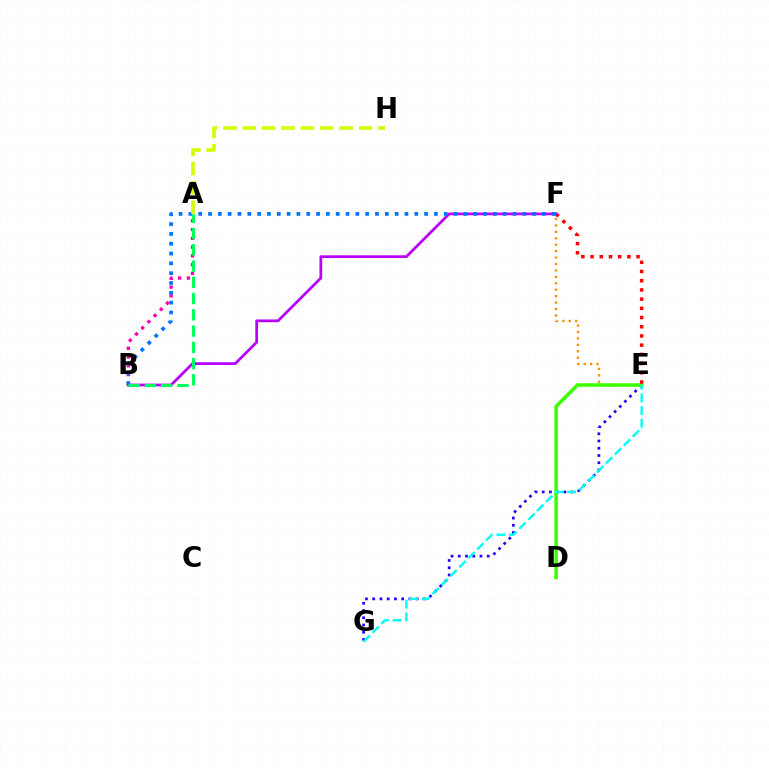{('E', 'G'): [{'color': '#2500ff', 'line_style': 'dotted', 'thickness': 1.97}, {'color': '#00fff6', 'line_style': 'dashed', 'thickness': 1.72}], ('E', 'F'): [{'color': '#ff9400', 'line_style': 'dotted', 'thickness': 1.75}, {'color': '#ff0000', 'line_style': 'dotted', 'thickness': 2.5}], ('D', 'E'): [{'color': '#3dff00', 'line_style': 'solid', 'thickness': 2.55}], ('A', 'B'): [{'color': '#ff00ac', 'line_style': 'dotted', 'thickness': 2.38}, {'color': '#00ff5c', 'line_style': 'dashed', 'thickness': 2.21}], ('B', 'F'): [{'color': '#b900ff', 'line_style': 'solid', 'thickness': 1.99}, {'color': '#0074ff', 'line_style': 'dotted', 'thickness': 2.67}], ('A', 'H'): [{'color': '#d1ff00', 'line_style': 'dashed', 'thickness': 2.63}]}